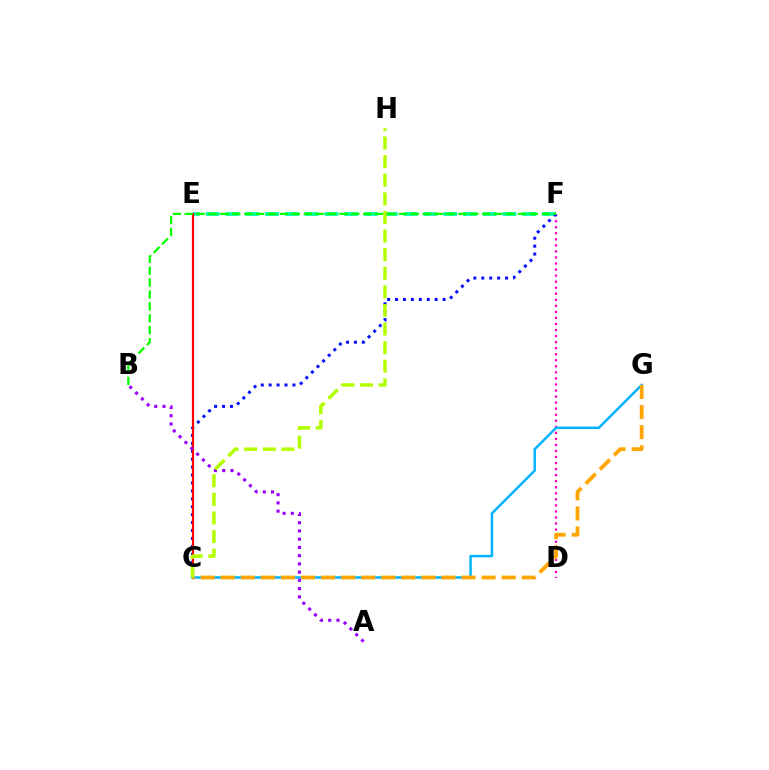{('D', 'F'): [{'color': '#ff00bd', 'line_style': 'dotted', 'thickness': 1.64}], ('E', 'F'): [{'color': '#00ff9d', 'line_style': 'dashed', 'thickness': 2.69}], ('C', 'F'): [{'color': '#0010ff', 'line_style': 'dotted', 'thickness': 2.15}], ('C', 'E'): [{'color': '#ff0000', 'line_style': 'solid', 'thickness': 1.58}], ('C', 'G'): [{'color': '#00b5ff', 'line_style': 'solid', 'thickness': 1.79}, {'color': '#ffa500', 'line_style': 'dashed', 'thickness': 2.73}], ('A', 'B'): [{'color': '#9b00ff', 'line_style': 'dotted', 'thickness': 2.24}], ('B', 'F'): [{'color': '#08ff00', 'line_style': 'dashed', 'thickness': 1.62}], ('C', 'H'): [{'color': '#b3ff00', 'line_style': 'dashed', 'thickness': 2.53}]}